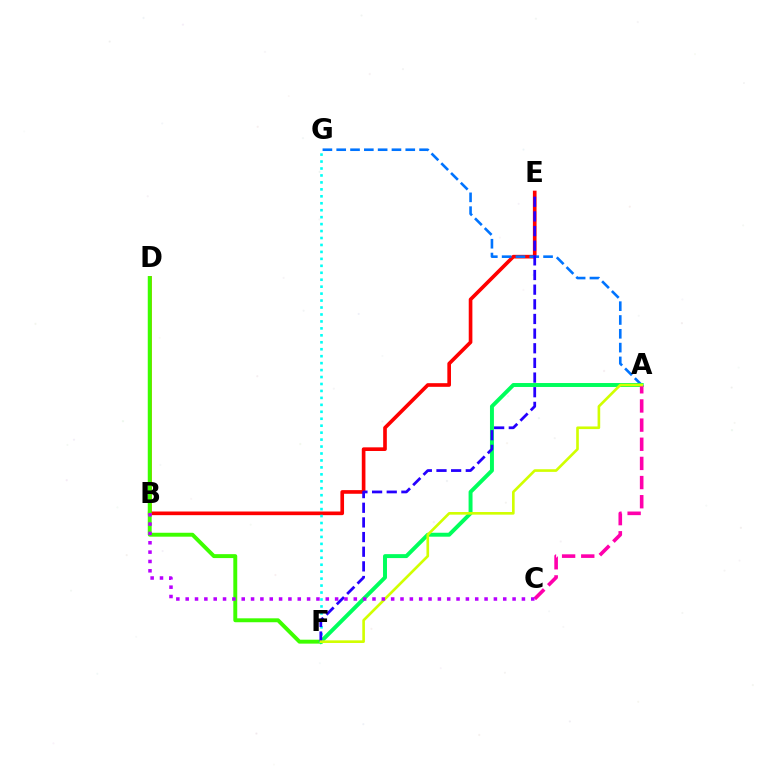{('B', 'D'): [{'color': '#ff9400', 'line_style': 'solid', 'thickness': 2.82}], ('B', 'E'): [{'color': '#ff0000', 'line_style': 'solid', 'thickness': 2.63}], ('D', 'F'): [{'color': '#3dff00', 'line_style': 'solid', 'thickness': 2.82}], ('A', 'G'): [{'color': '#0074ff', 'line_style': 'dashed', 'thickness': 1.88}], ('A', 'F'): [{'color': '#00ff5c', 'line_style': 'solid', 'thickness': 2.84}, {'color': '#d1ff00', 'line_style': 'solid', 'thickness': 1.9}], ('A', 'C'): [{'color': '#ff00ac', 'line_style': 'dashed', 'thickness': 2.6}], ('F', 'G'): [{'color': '#00fff6', 'line_style': 'dotted', 'thickness': 1.89}], ('E', 'F'): [{'color': '#2500ff', 'line_style': 'dashed', 'thickness': 1.99}], ('B', 'C'): [{'color': '#b900ff', 'line_style': 'dotted', 'thickness': 2.54}]}